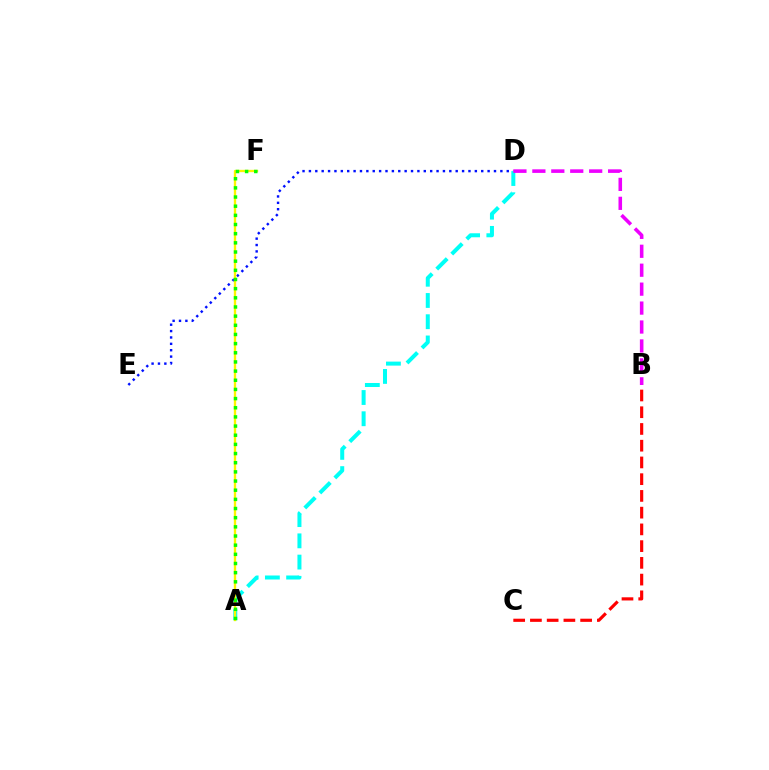{('D', 'E'): [{'color': '#0010ff', 'line_style': 'dotted', 'thickness': 1.73}], ('A', 'D'): [{'color': '#00fff6', 'line_style': 'dashed', 'thickness': 2.89}], ('B', 'D'): [{'color': '#ee00ff', 'line_style': 'dashed', 'thickness': 2.57}], ('A', 'F'): [{'color': '#fcf500', 'line_style': 'solid', 'thickness': 1.69}, {'color': '#08ff00', 'line_style': 'dotted', 'thickness': 2.49}], ('B', 'C'): [{'color': '#ff0000', 'line_style': 'dashed', 'thickness': 2.27}]}